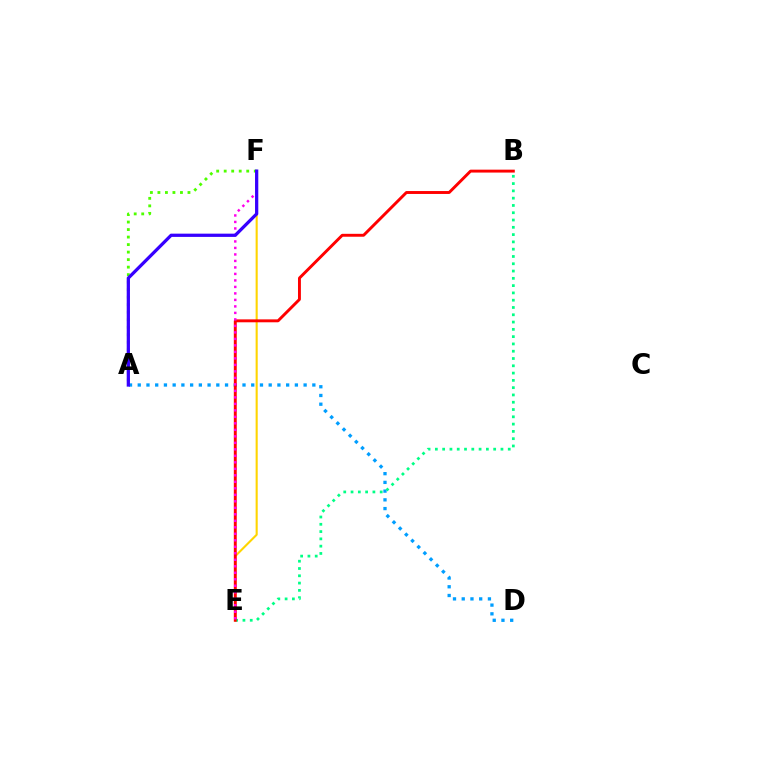{('A', 'D'): [{'color': '#009eff', 'line_style': 'dotted', 'thickness': 2.37}], ('E', 'F'): [{'color': '#ffd500', 'line_style': 'solid', 'thickness': 1.51}, {'color': '#ff00ed', 'line_style': 'dotted', 'thickness': 1.77}], ('B', 'E'): [{'color': '#00ff86', 'line_style': 'dotted', 'thickness': 1.98}, {'color': '#ff0000', 'line_style': 'solid', 'thickness': 2.1}], ('A', 'F'): [{'color': '#4fff00', 'line_style': 'dotted', 'thickness': 2.04}, {'color': '#3700ff', 'line_style': 'solid', 'thickness': 2.34}]}